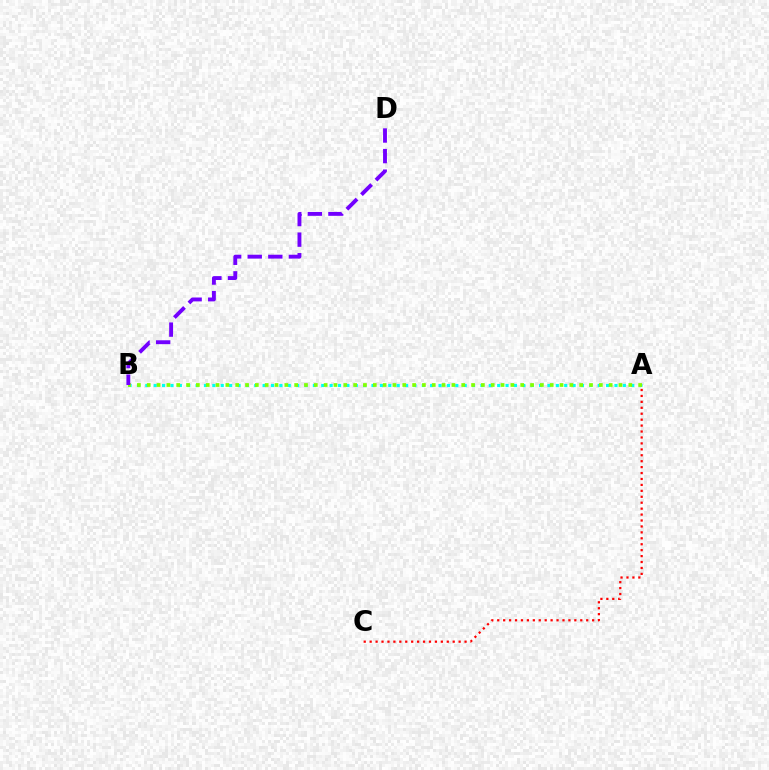{('A', 'C'): [{'color': '#ff0000', 'line_style': 'dotted', 'thickness': 1.61}], ('A', 'B'): [{'color': '#00fff6', 'line_style': 'dotted', 'thickness': 2.28}, {'color': '#84ff00', 'line_style': 'dotted', 'thickness': 2.67}], ('B', 'D'): [{'color': '#7200ff', 'line_style': 'dashed', 'thickness': 2.8}]}